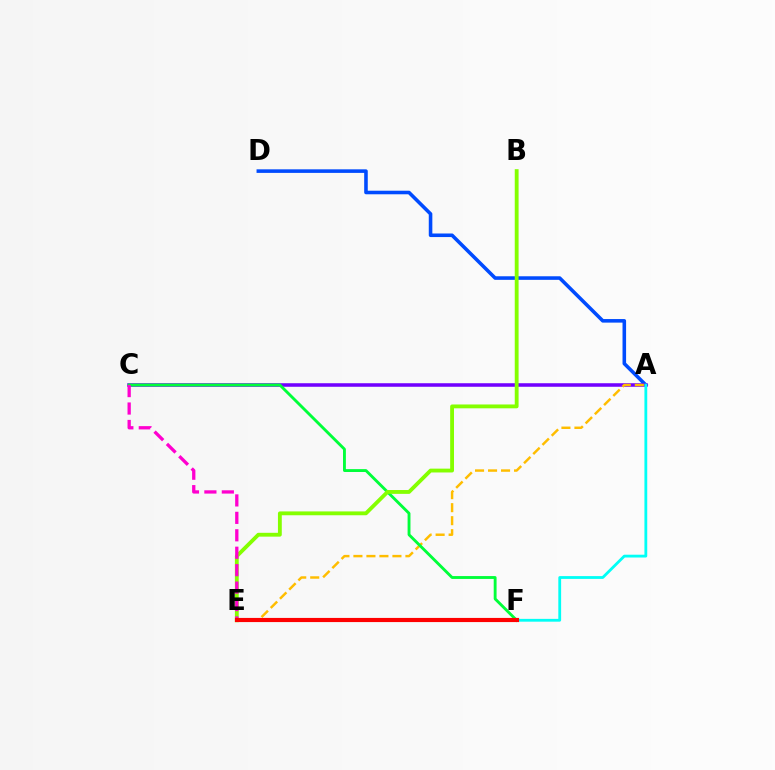{('A', 'D'): [{'color': '#004bff', 'line_style': 'solid', 'thickness': 2.57}], ('A', 'C'): [{'color': '#7200ff', 'line_style': 'solid', 'thickness': 2.55}], ('A', 'E'): [{'color': '#ffbd00', 'line_style': 'dashed', 'thickness': 1.77}], ('C', 'F'): [{'color': '#00ff39', 'line_style': 'solid', 'thickness': 2.06}], ('B', 'E'): [{'color': '#84ff00', 'line_style': 'solid', 'thickness': 2.76}], ('C', 'E'): [{'color': '#ff00cf', 'line_style': 'dashed', 'thickness': 2.37}], ('A', 'F'): [{'color': '#00fff6', 'line_style': 'solid', 'thickness': 2.02}], ('E', 'F'): [{'color': '#ff0000', 'line_style': 'solid', 'thickness': 2.98}]}